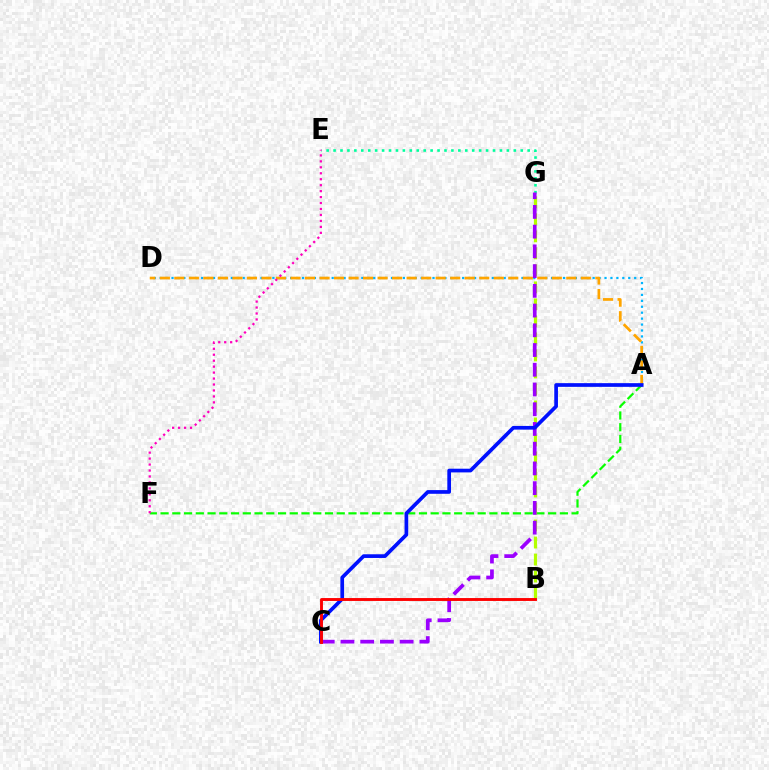{('A', 'D'): [{'color': '#00b5ff', 'line_style': 'dotted', 'thickness': 1.61}, {'color': '#ffa500', 'line_style': 'dashed', 'thickness': 1.97}], ('E', 'G'): [{'color': '#00ff9d', 'line_style': 'dotted', 'thickness': 1.88}], ('A', 'F'): [{'color': '#08ff00', 'line_style': 'dashed', 'thickness': 1.6}], ('E', 'F'): [{'color': '#ff00bd', 'line_style': 'dotted', 'thickness': 1.62}], ('B', 'G'): [{'color': '#b3ff00', 'line_style': 'dashed', 'thickness': 2.31}], ('C', 'G'): [{'color': '#9b00ff', 'line_style': 'dashed', 'thickness': 2.68}], ('A', 'C'): [{'color': '#0010ff', 'line_style': 'solid', 'thickness': 2.66}], ('B', 'C'): [{'color': '#ff0000', 'line_style': 'solid', 'thickness': 2.09}]}